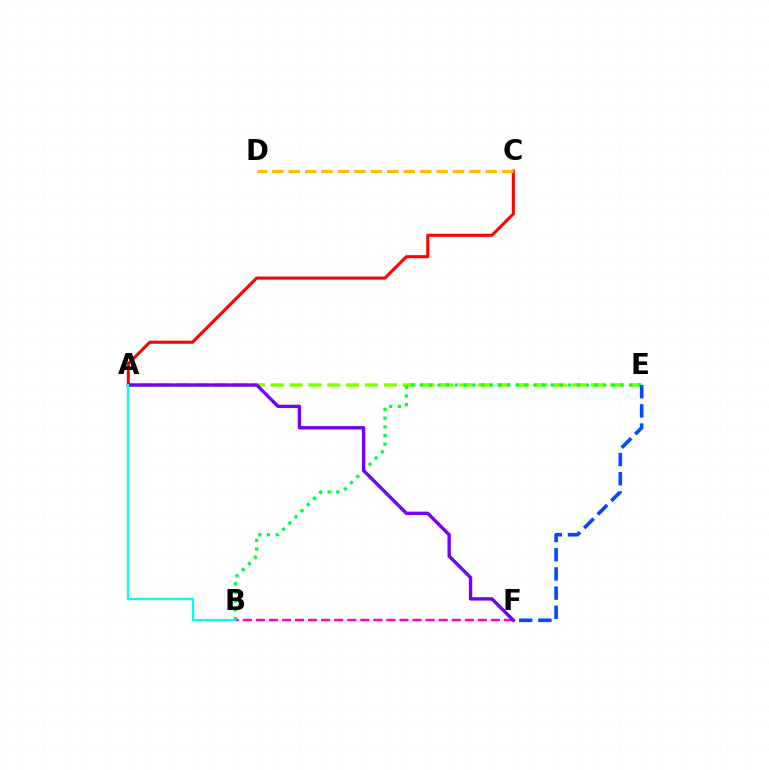{('A', 'E'): [{'color': '#84ff00', 'line_style': 'dashed', 'thickness': 2.56}], ('B', 'E'): [{'color': '#00ff39', 'line_style': 'dotted', 'thickness': 2.37}], ('A', 'C'): [{'color': '#ff0000', 'line_style': 'solid', 'thickness': 2.2}], ('C', 'D'): [{'color': '#ffbd00', 'line_style': 'dashed', 'thickness': 2.23}], ('B', 'F'): [{'color': '#ff00cf', 'line_style': 'dashed', 'thickness': 1.77}], ('A', 'F'): [{'color': '#7200ff', 'line_style': 'solid', 'thickness': 2.43}], ('A', 'B'): [{'color': '#00fff6', 'line_style': 'solid', 'thickness': 1.65}], ('E', 'F'): [{'color': '#004bff', 'line_style': 'dashed', 'thickness': 2.61}]}